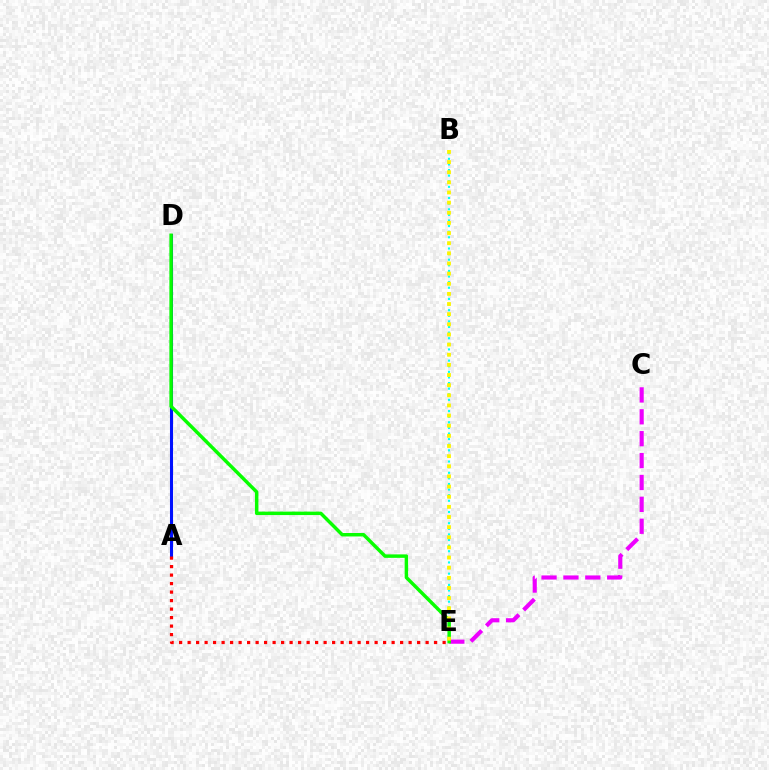{('A', 'D'): [{'color': '#0010ff', 'line_style': 'solid', 'thickness': 2.2}], ('A', 'E'): [{'color': '#ff0000', 'line_style': 'dotted', 'thickness': 2.31}], ('B', 'E'): [{'color': '#00fff6', 'line_style': 'dotted', 'thickness': 1.52}, {'color': '#fcf500', 'line_style': 'dotted', 'thickness': 2.76}], ('C', 'E'): [{'color': '#ee00ff', 'line_style': 'dashed', 'thickness': 2.97}], ('D', 'E'): [{'color': '#08ff00', 'line_style': 'solid', 'thickness': 2.49}]}